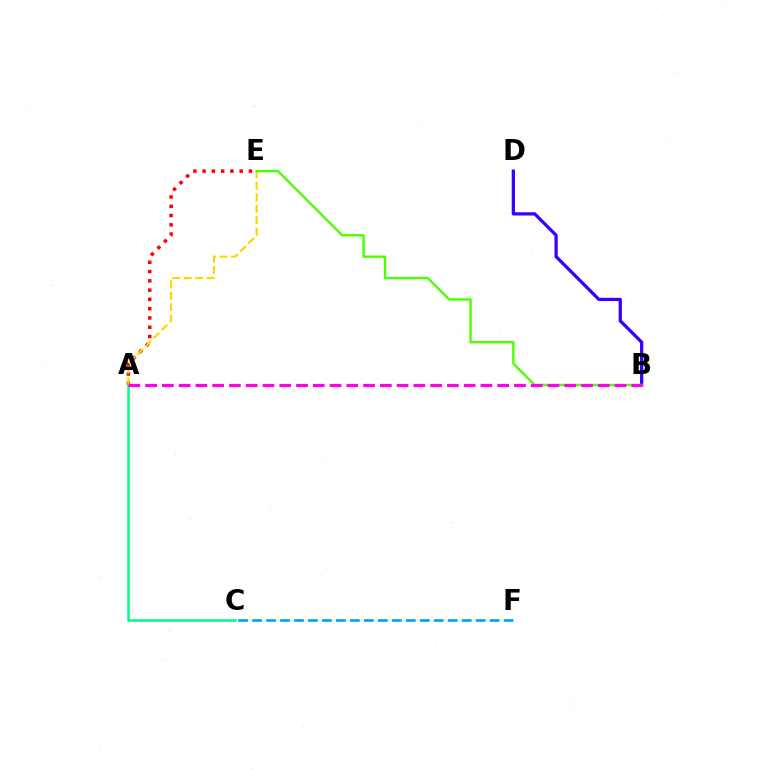{('A', 'C'): [{'color': '#00ff86', 'line_style': 'solid', 'thickness': 1.85}], ('A', 'E'): [{'color': '#ff0000', 'line_style': 'dotted', 'thickness': 2.52}, {'color': '#ffd500', 'line_style': 'dashed', 'thickness': 1.55}], ('C', 'F'): [{'color': '#009eff', 'line_style': 'dashed', 'thickness': 1.9}], ('B', 'D'): [{'color': '#3700ff', 'line_style': 'solid', 'thickness': 2.35}], ('B', 'E'): [{'color': '#4fff00', 'line_style': 'solid', 'thickness': 1.74}], ('A', 'B'): [{'color': '#ff00ed', 'line_style': 'dashed', 'thickness': 2.28}]}